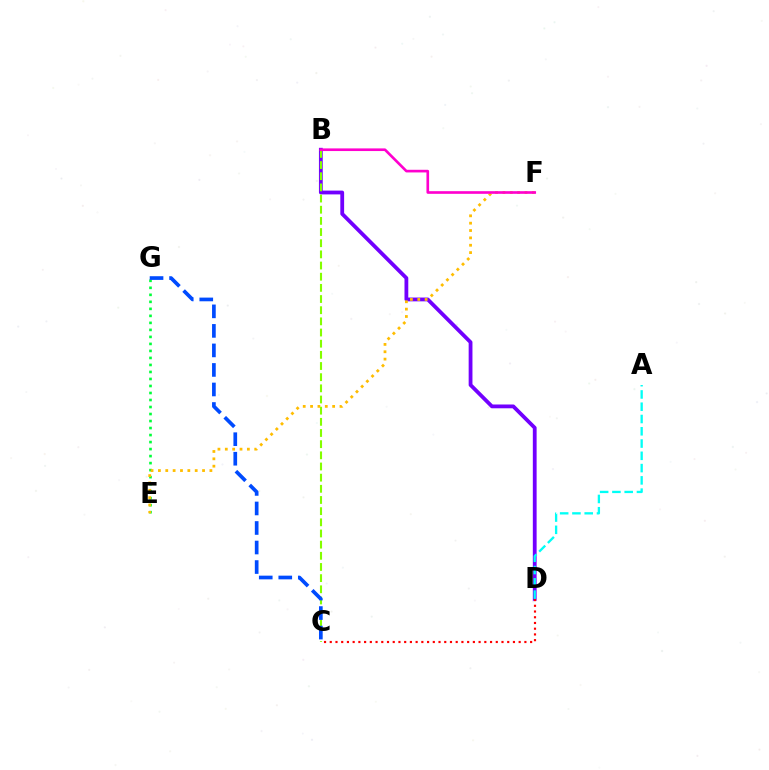{('E', 'G'): [{'color': '#00ff39', 'line_style': 'dotted', 'thickness': 1.9}], ('B', 'D'): [{'color': '#7200ff', 'line_style': 'solid', 'thickness': 2.73}], ('A', 'D'): [{'color': '#00fff6', 'line_style': 'dashed', 'thickness': 1.67}], ('E', 'F'): [{'color': '#ffbd00', 'line_style': 'dotted', 'thickness': 2.0}], ('B', 'C'): [{'color': '#84ff00', 'line_style': 'dashed', 'thickness': 1.52}], ('B', 'F'): [{'color': '#ff00cf', 'line_style': 'solid', 'thickness': 1.91}], ('C', 'G'): [{'color': '#004bff', 'line_style': 'dashed', 'thickness': 2.65}], ('C', 'D'): [{'color': '#ff0000', 'line_style': 'dotted', 'thickness': 1.56}]}